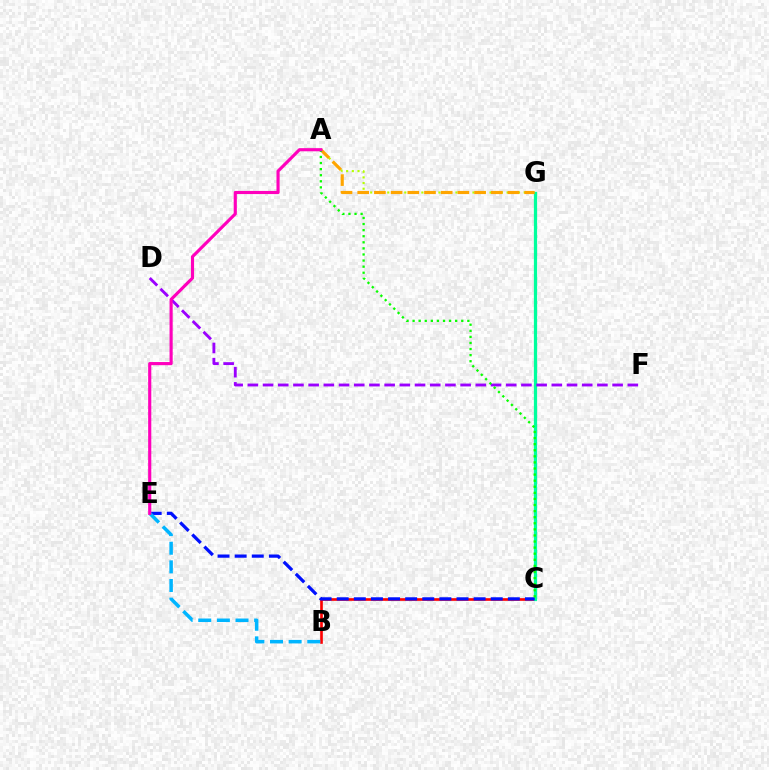{('B', 'C'): [{'color': '#ff0000', 'line_style': 'solid', 'thickness': 1.91}], ('C', 'G'): [{'color': '#00ff9d', 'line_style': 'solid', 'thickness': 2.33}], ('A', 'G'): [{'color': '#b3ff00', 'line_style': 'dotted', 'thickness': 1.54}, {'color': '#ffa500', 'line_style': 'dashed', 'thickness': 2.27}], ('D', 'F'): [{'color': '#9b00ff', 'line_style': 'dashed', 'thickness': 2.06}], ('C', 'E'): [{'color': '#0010ff', 'line_style': 'dashed', 'thickness': 2.32}], ('B', 'E'): [{'color': '#00b5ff', 'line_style': 'dashed', 'thickness': 2.53}], ('A', 'C'): [{'color': '#08ff00', 'line_style': 'dotted', 'thickness': 1.65}], ('A', 'E'): [{'color': '#ff00bd', 'line_style': 'solid', 'thickness': 2.26}]}